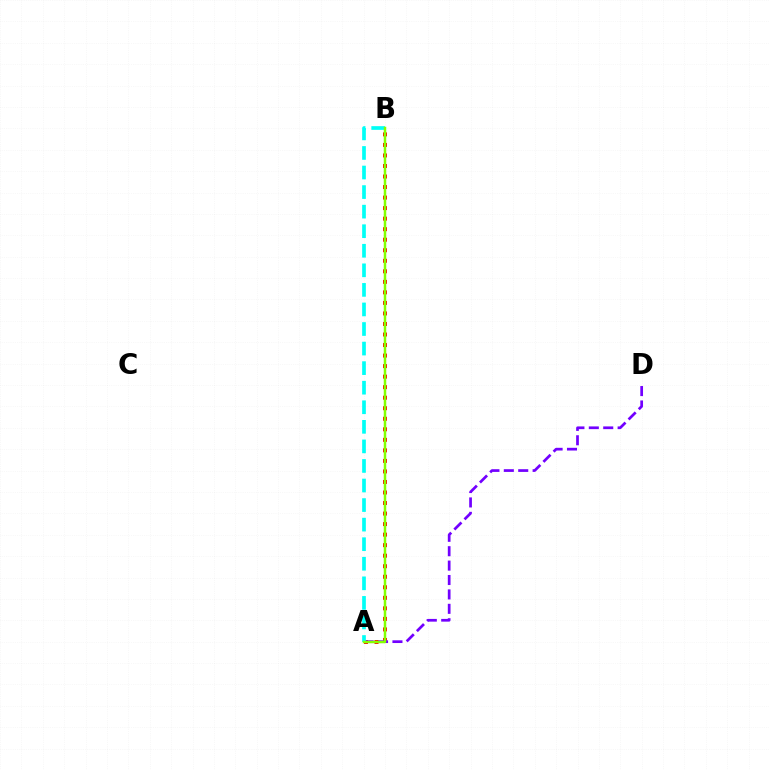{('A', 'B'): [{'color': '#ff0000', 'line_style': 'dotted', 'thickness': 2.86}, {'color': '#00fff6', 'line_style': 'dashed', 'thickness': 2.66}, {'color': '#84ff00', 'line_style': 'solid', 'thickness': 1.8}], ('A', 'D'): [{'color': '#7200ff', 'line_style': 'dashed', 'thickness': 1.96}]}